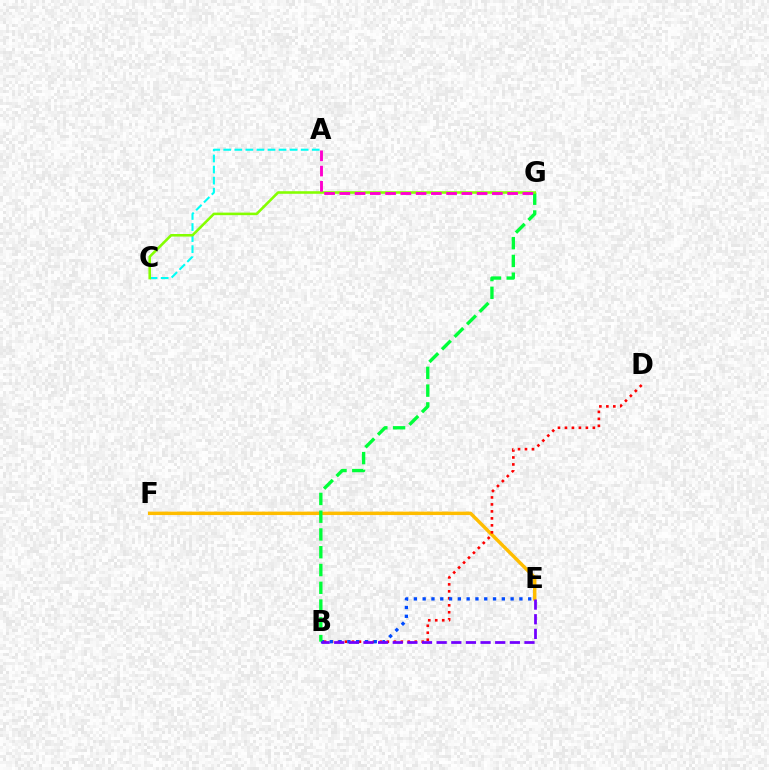{('E', 'F'): [{'color': '#ffbd00', 'line_style': 'solid', 'thickness': 2.47}], ('B', 'D'): [{'color': '#ff0000', 'line_style': 'dotted', 'thickness': 1.9}], ('A', 'C'): [{'color': '#00fff6', 'line_style': 'dashed', 'thickness': 1.5}], ('B', 'E'): [{'color': '#004bff', 'line_style': 'dotted', 'thickness': 2.39}, {'color': '#7200ff', 'line_style': 'dashed', 'thickness': 1.99}], ('B', 'G'): [{'color': '#00ff39', 'line_style': 'dashed', 'thickness': 2.41}], ('C', 'G'): [{'color': '#84ff00', 'line_style': 'solid', 'thickness': 1.85}], ('A', 'G'): [{'color': '#ff00cf', 'line_style': 'dashed', 'thickness': 2.07}]}